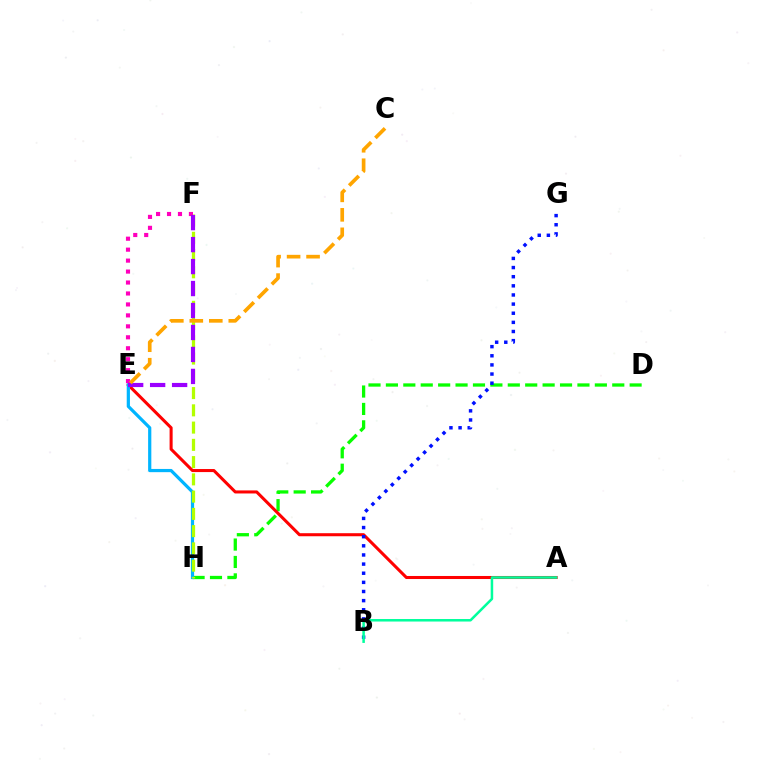{('D', 'H'): [{'color': '#08ff00', 'line_style': 'dashed', 'thickness': 2.37}], ('A', 'E'): [{'color': '#ff0000', 'line_style': 'solid', 'thickness': 2.19}], ('E', 'H'): [{'color': '#00b5ff', 'line_style': 'solid', 'thickness': 2.31}], ('B', 'G'): [{'color': '#0010ff', 'line_style': 'dotted', 'thickness': 2.48}], ('F', 'H'): [{'color': '#b3ff00', 'line_style': 'dashed', 'thickness': 2.34}], ('E', 'F'): [{'color': '#ff00bd', 'line_style': 'dotted', 'thickness': 2.98}, {'color': '#9b00ff', 'line_style': 'dashed', 'thickness': 2.98}], ('C', 'E'): [{'color': '#ffa500', 'line_style': 'dashed', 'thickness': 2.65}], ('A', 'B'): [{'color': '#00ff9d', 'line_style': 'solid', 'thickness': 1.81}]}